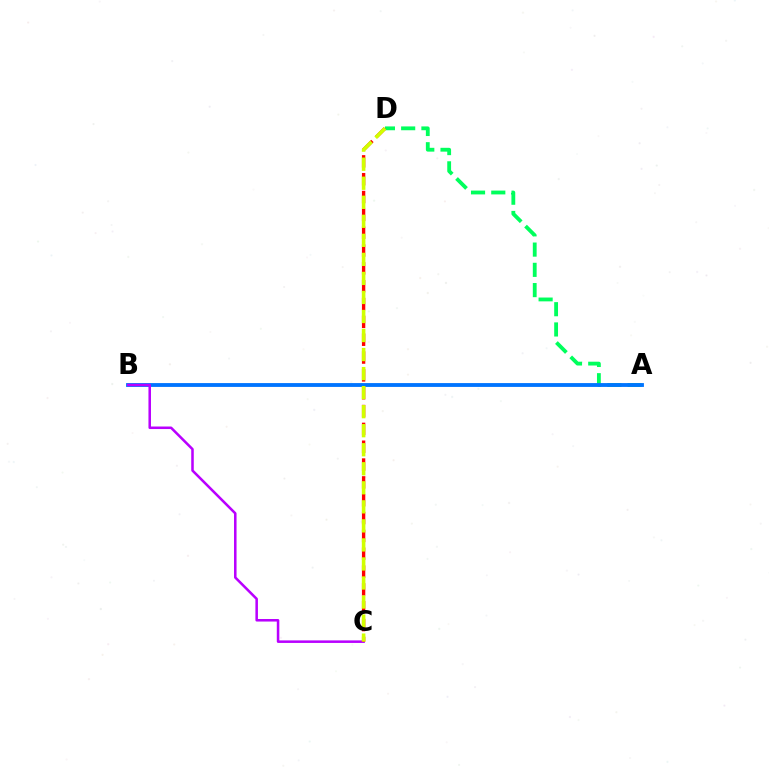{('A', 'D'): [{'color': '#00ff5c', 'line_style': 'dashed', 'thickness': 2.75}], ('A', 'B'): [{'color': '#0074ff', 'line_style': 'solid', 'thickness': 2.76}], ('B', 'C'): [{'color': '#b900ff', 'line_style': 'solid', 'thickness': 1.83}], ('C', 'D'): [{'color': '#ff0000', 'line_style': 'dashed', 'thickness': 2.42}, {'color': '#d1ff00', 'line_style': 'dashed', 'thickness': 2.59}]}